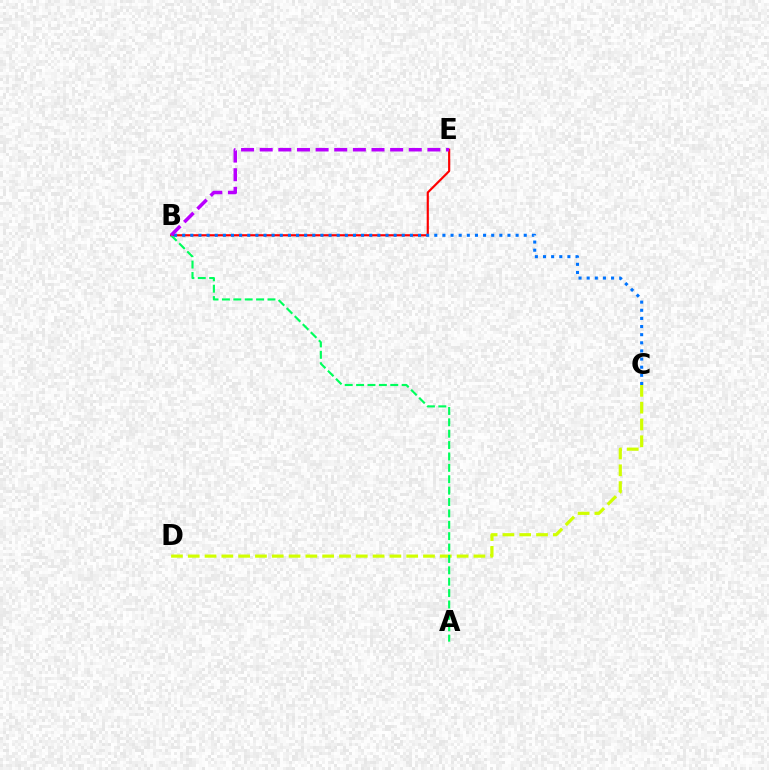{('C', 'D'): [{'color': '#d1ff00', 'line_style': 'dashed', 'thickness': 2.28}], ('B', 'E'): [{'color': '#ff0000', 'line_style': 'solid', 'thickness': 1.56}, {'color': '#b900ff', 'line_style': 'dashed', 'thickness': 2.53}], ('A', 'B'): [{'color': '#00ff5c', 'line_style': 'dashed', 'thickness': 1.55}], ('B', 'C'): [{'color': '#0074ff', 'line_style': 'dotted', 'thickness': 2.21}]}